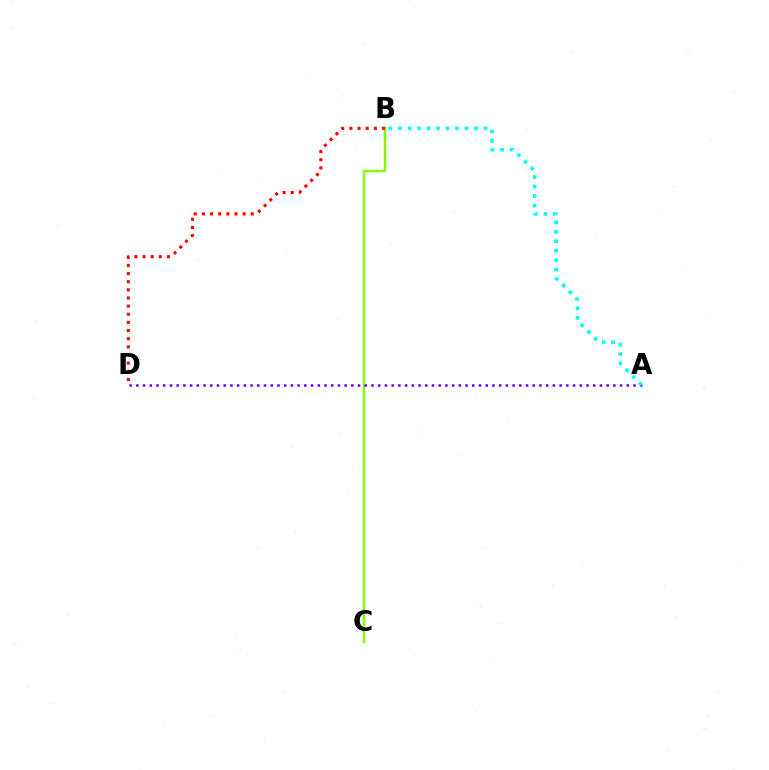{('B', 'C'): [{'color': '#84ff00', 'line_style': 'solid', 'thickness': 1.79}], ('A', 'D'): [{'color': '#7200ff', 'line_style': 'dotted', 'thickness': 1.83}], ('A', 'B'): [{'color': '#00fff6', 'line_style': 'dotted', 'thickness': 2.58}], ('B', 'D'): [{'color': '#ff0000', 'line_style': 'dotted', 'thickness': 2.21}]}